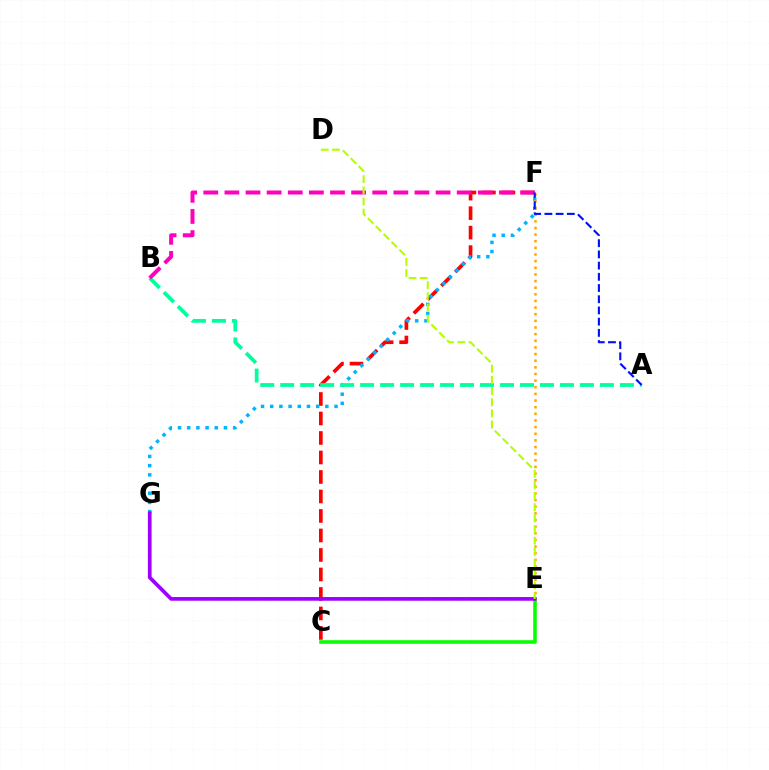{('C', 'F'): [{'color': '#ff0000', 'line_style': 'dashed', 'thickness': 2.65}], ('F', 'G'): [{'color': '#00b5ff', 'line_style': 'dotted', 'thickness': 2.5}], ('A', 'B'): [{'color': '#00ff9d', 'line_style': 'dashed', 'thickness': 2.71}], ('B', 'F'): [{'color': '#ff00bd', 'line_style': 'dashed', 'thickness': 2.87}], ('C', 'E'): [{'color': '#08ff00', 'line_style': 'solid', 'thickness': 2.58}], ('E', 'F'): [{'color': '#ffa500', 'line_style': 'dotted', 'thickness': 1.8}], ('E', 'G'): [{'color': '#9b00ff', 'line_style': 'solid', 'thickness': 2.66}], ('A', 'F'): [{'color': '#0010ff', 'line_style': 'dashed', 'thickness': 1.52}], ('D', 'E'): [{'color': '#b3ff00', 'line_style': 'dashed', 'thickness': 1.52}]}